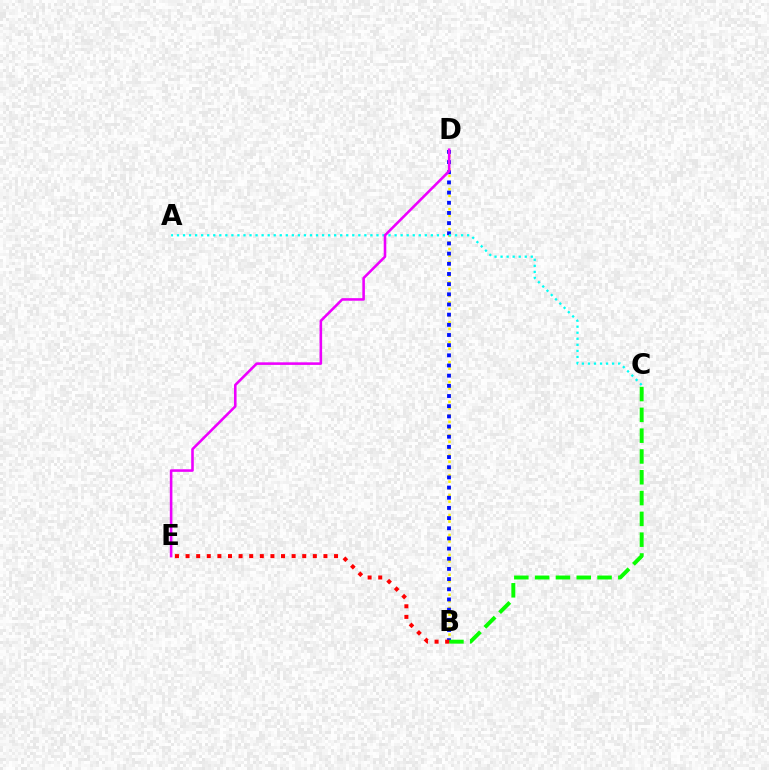{('B', 'D'): [{'color': '#fcf500', 'line_style': 'dotted', 'thickness': 1.81}, {'color': '#0010ff', 'line_style': 'dotted', 'thickness': 2.76}], ('A', 'C'): [{'color': '#00fff6', 'line_style': 'dotted', 'thickness': 1.64}], ('B', 'C'): [{'color': '#08ff00', 'line_style': 'dashed', 'thickness': 2.83}], ('D', 'E'): [{'color': '#ee00ff', 'line_style': 'solid', 'thickness': 1.86}], ('B', 'E'): [{'color': '#ff0000', 'line_style': 'dotted', 'thickness': 2.88}]}